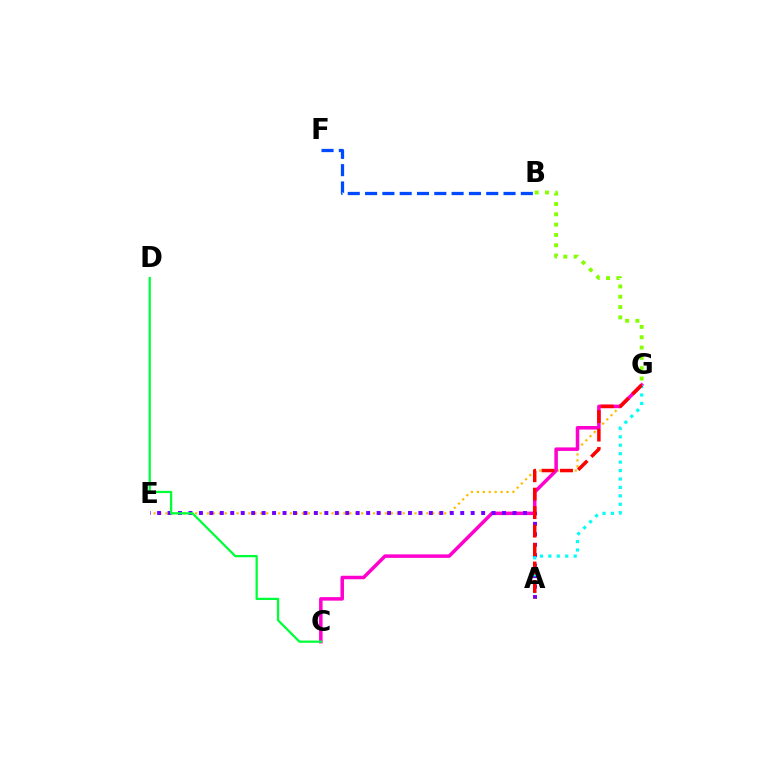{('E', 'G'): [{'color': '#ffbd00', 'line_style': 'dotted', 'thickness': 1.61}], ('C', 'G'): [{'color': '#ff00cf', 'line_style': 'solid', 'thickness': 2.53}], ('A', 'E'): [{'color': '#7200ff', 'line_style': 'dotted', 'thickness': 2.84}], ('A', 'G'): [{'color': '#00fff6', 'line_style': 'dotted', 'thickness': 2.29}, {'color': '#ff0000', 'line_style': 'dashed', 'thickness': 2.51}], ('B', 'G'): [{'color': '#84ff00', 'line_style': 'dotted', 'thickness': 2.8}], ('B', 'F'): [{'color': '#004bff', 'line_style': 'dashed', 'thickness': 2.35}], ('C', 'D'): [{'color': '#00ff39', 'line_style': 'solid', 'thickness': 1.63}]}